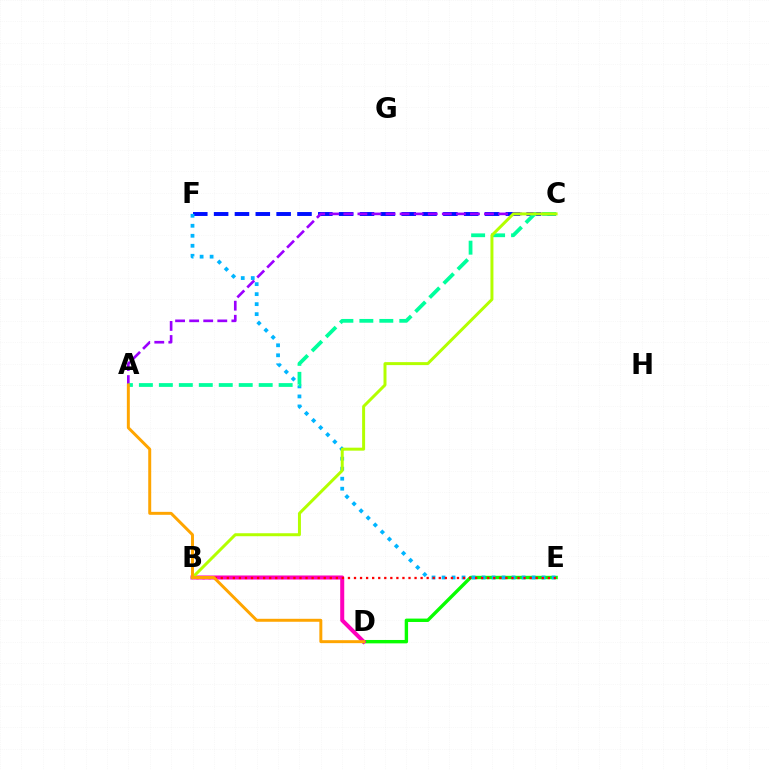{('C', 'F'): [{'color': '#0010ff', 'line_style': 'dashed', 'thickness': 2.83}], ('D', 'E'): [{'color': '#08ff00', 'line_style': 'solid', 'thickness': 2.44}], ('B', 'D'): [{'color': '#ff00bd', 'line_style': 'solid', 'thickness': 2.9}], ('E', 'F'): [{'color': '#00b5ff', 'line_style': 'dotted', 'thickness': 2.72}], ('B', 'E'): [{'color': '#ff0000', 'line_style': 'dotted', 'thickness': 1.65}], ('A', 'C'): [{'color': '#9b00ff', 'line_style': 'dashed', 'thickness': 1.91}, {'color': '#00ff9d', 'line_style': 'dashed', 'thickness': 2.71}], ('B', 'C'): [{'color': '#b3ff00', 'line_style': 'solid', 'thickness': 2.14}], ('A', 'D'): [{'color': '#ffa500', 'line_style': 'solid', 'thickness': 2.14}]}